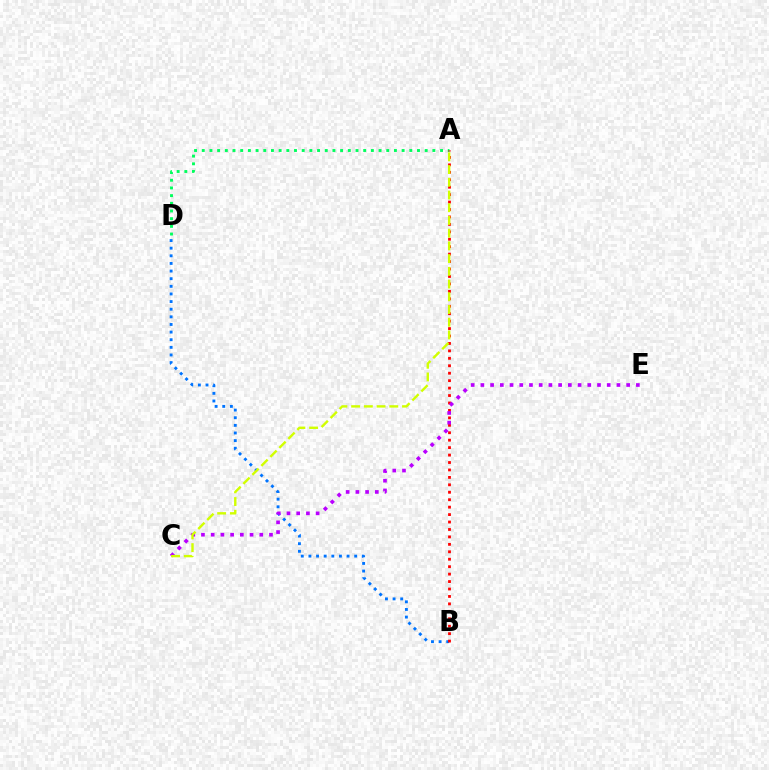{('A', 'D'): [{'color': '#00ff5c', 'line_style': 'dotted', 'thickness': 2.09}], ('B', 'D'): [{'color': '#0074ff', 'line_style': 'dotted', 'thickness': 2.07}], ('A', 'B'): [{'color': '#ff0000', 'line_style': 'dotted', 'thickness': 2.02}], ('C', 'E'): [{'color': '#b900ff', 'line_style': 'dotted', 'thickness': 2.64}], ('A', 'C'): [{'color': '#d1ff00', 'line_style': 'dashed', 'thickness': 1.73}]}